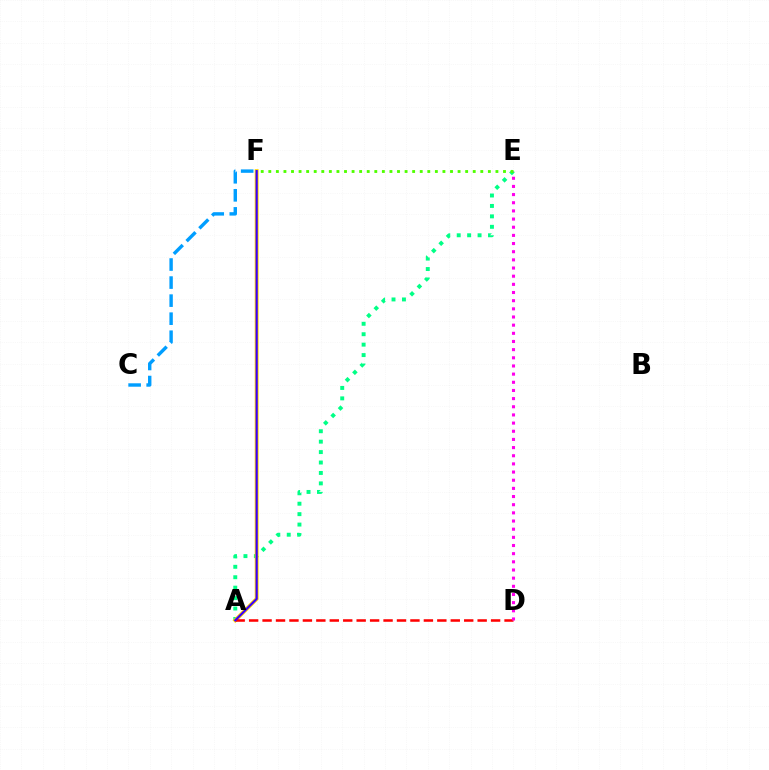{('A', 'E'): [{'color': '#00ff86', 'line_style': 'dotted', 'thickness': 2.83}], ('A', 'F'): [{'color': '#ffd500', 'line_style': 'solid', 'thickness': 2.81}, {'color': '#3700ff', 'line_style': 'solid', 'thickness': 1.56}], ('A', 'D'): [{'color': '#ff0000', 'line_style': 'dashed', 'thickness': 1.83}], ('E', 'F'): [{'color': '#4fff00', 'line_style': 'dotted', 'thickness': 2.06}], ('D', 'E'): [{'color': '#ff00ed', 'line_style': 'dotted', 'thickness': 2.22}], ('C', 'F'): [{'color': '#009eff', 'line_style': 'dashed', 'thickness': 2.45}]}